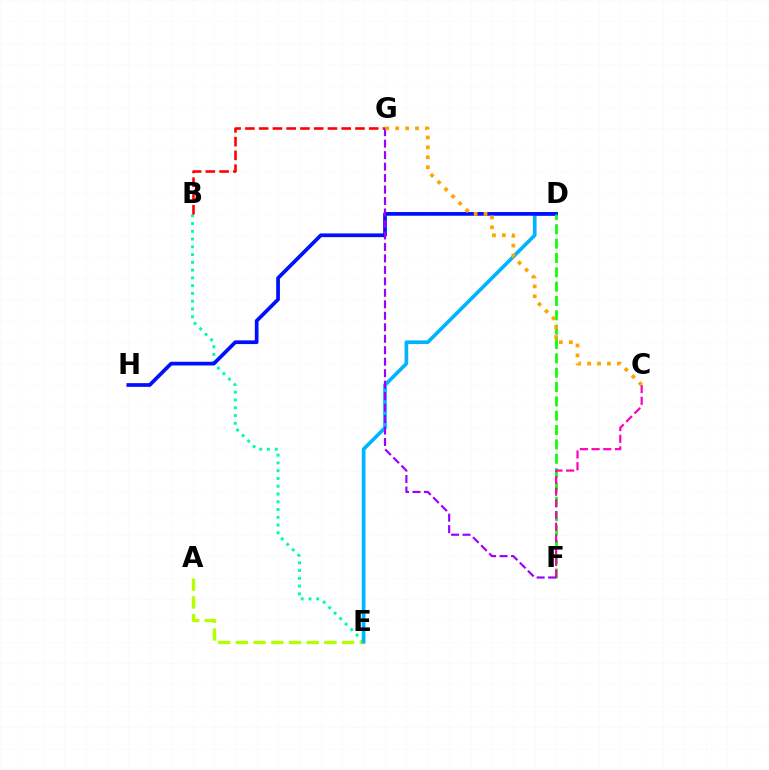{('B', 'E'): [{'color': '#00ff9d', 'line_style': 'dotted', 'thickness': 2.11}], ('A', 'E'): [{'color': '#b3ff00', 'line_style': 'dashed', 'thickness': 2.41}], ('D', 'E'): [{'color': '#00b5ff', 'line_style': 'solid', 'thickness': 2.64}], ('D', 'H'): [{'color': '#0010ff', 'line_style': 'solid', 'thickness': 2.68}], ('D', 'F'): [{'color': '#08ff00', 'line_style': 'dashed', 'thickness': 1.95}], ('C', 'F'): [{'color': '#ff00bd', 'line_style': 'dashed', 'thickness': 1.59}], ('B', 'G'): [{'color': '#ff0000', 'line_style': 'dashed', 'thickness': 1.87}], ('F', 'G'): [{'color': '#9b00ff', 'line_style': 'dashed', 'thickness': 1.56}], ('C', 'G'): [{'color': '#ffa500', 'line_style': 'dotted', 'thickness': 2.7}]}